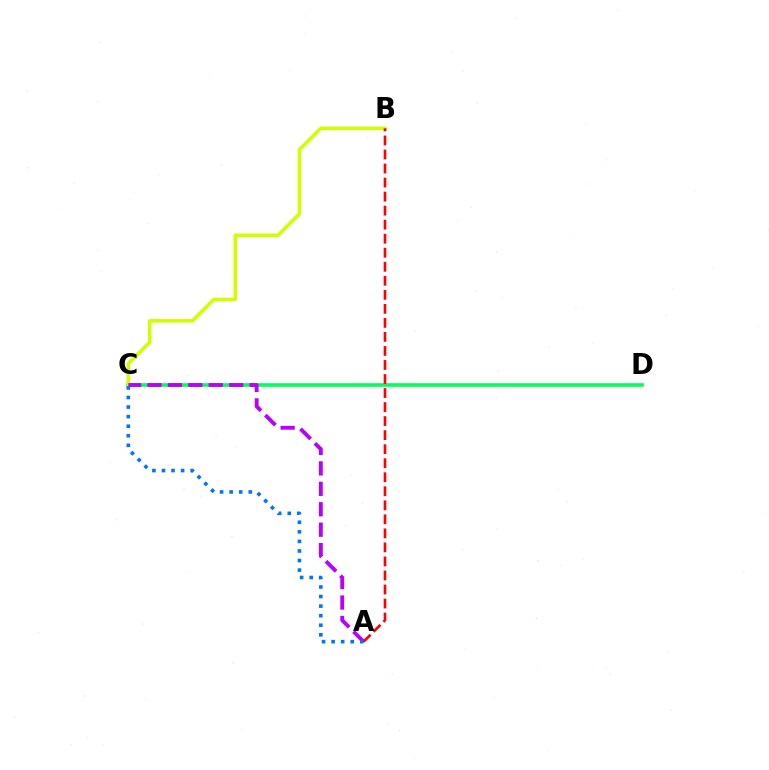{('C', 'D'): [{'color': '#00ff5c', 'line_style': 'solid', 'thickness': 2.61}], ('B', 'C'): [{'color': '#d1ff00', 'line_style': 'solid', 'thickness': 2.56}], ('A', 'C'): [{'color': '#b900ff', 'line_style': 'dashed', 'thickness': 2.78}, {'color': '#0074ff', 'line_style': 'dotted', 'thickness': 2.6}], ('A', 'B'): [{'color': '#ff0000', 'line_style': 'dashed', 'thickness': 1.91}]}